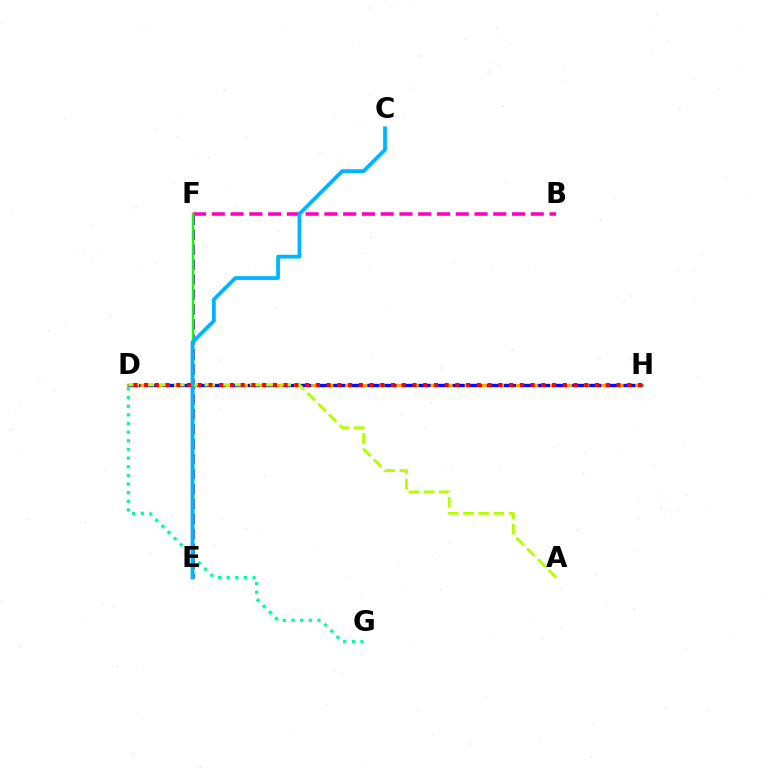{('E', 'F'): [{'color': '#9b00ff', 'line_style': 'dashed', 'thickness': 2.03}, {'color': '#08ff00', 'line_style': 'solid', 'thickness': 1.74}], ('B', 'F'): [{'color': '#ff00bd', 'line_style': 'dashed', 'thickness': 2.55}], ('D', 'H'): [{'color': '#ffa500', 'line_style': 'solid', 'thickness': 2.44}, {'color': '#0010ff', 'line_style': 'dashed', 'thickness': 2.32}, {'color': '#ff0000', 'line_style': 'dotted', 'thickness': 2.92}], ('A', 'D'): [{'color': '#b3ff00', 'line_style': 'dashed', 'thickness': 2.06}], ('D', 'G'): [{'color': '#00ff9d', 'line_style': 'dotted', 'thickness': 2.35}], ('C', 'E'): [{'color': '#00b5ff', 'line_style': 'solid', 'thickness': 2.72}]}